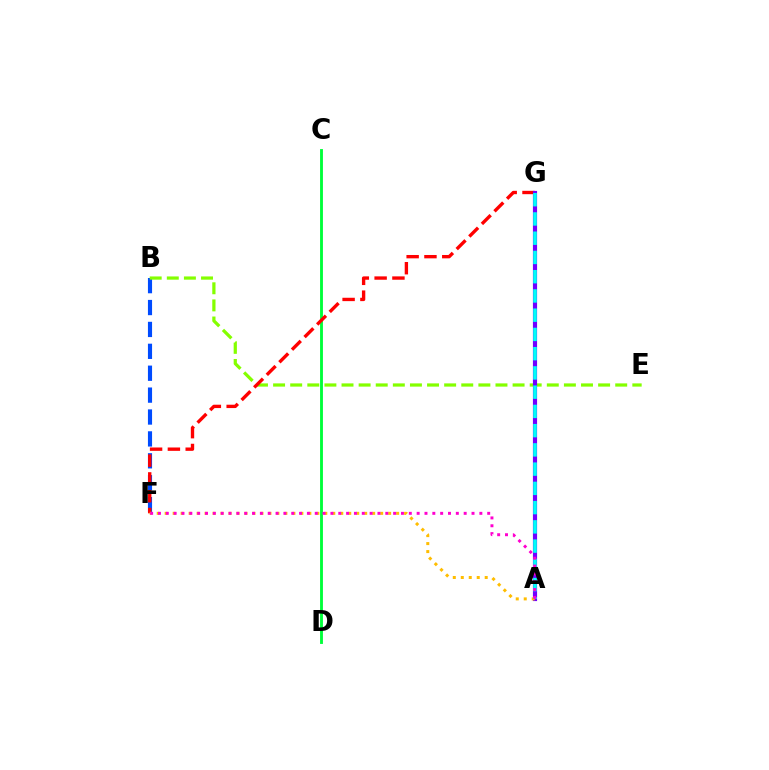{('C', 'D'): [{'color': '#00ff39', 'line_style': 'solid', 'thickness': 2.07}], ('B', 'F'): [{'color': '#004bff', 'line_style': 'dashed', 'thickness': 2.97}], ('B', 'E'): [{'color': '#84ff00', 'line_style': 'dashed', 'thickness': 2.32}], ('F', 'G'): [{'color': '#ff0000', 'line_style': 'dashed', 'thickness': 2.42}], ('A', 'G'): [{'color': '#7200ff', 'line_style': 'solid', 'thickness': 2.99}, {'color': '#00fff6', 'line_style': 'dashed', 'thickness': 2.61}], ('A', 'F'): [{'color': '#ffbd00', 'line_style': 'dotted', 'thickness': 2.17}, {'color': '#ff00cf', 'line_style': 'dotted', 'thickness': 2.13}]}